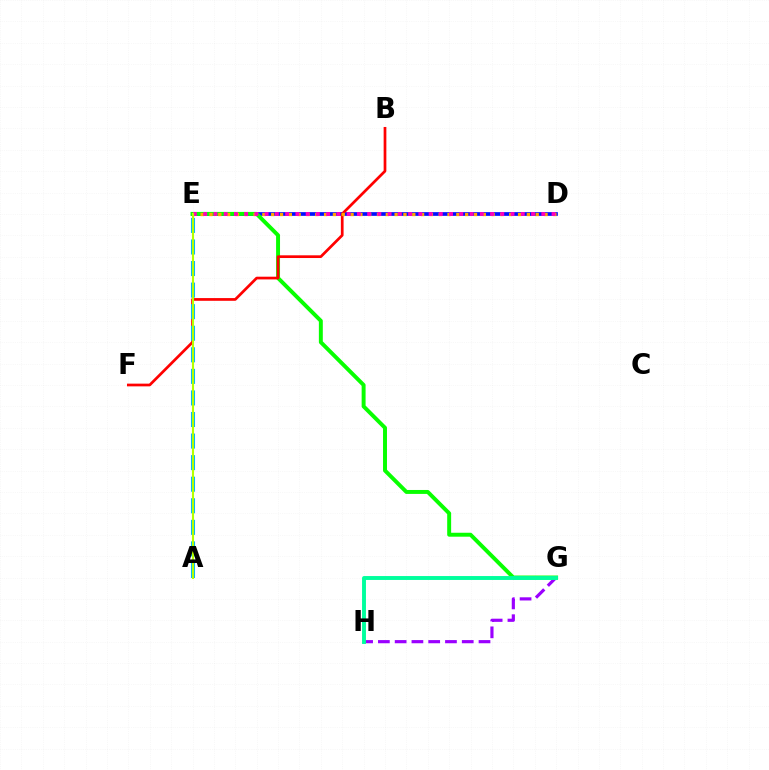{('D', 'E'): [{'color': '#0010ff', 'line_style': 'solid', 'thickness': 2.67}, {'color': '#ffa500', 'line_style': 'dotted', 'thickness': 2.4}, {'color': '#ff00bd', 'line_style': 'dotted', 'thickness': 2.78}], ('G', 'H'): [{'color': '#9b00ff', 'line_style': 'dashed', 'thickness': 2.28}, {'color': '#00ff9d', 'line_style': 'solid', 'thickness': 2.81}], ('E', 'G'): [{'color': '#08ff00', 'line_style': 'solid', 'thickness': 2.84}], ('B', 'F'): [{'color': '#ff0000', 'line_style': 'solid', 'thickness': 1.96}], ('A', 'E'): [{'color': '#00b5ff', 'line_style': 'dashed', 'thickness': 2.93}, {'color': '#b3ff00', 'line_style': 'solid', 'thickness': 1.51}]}